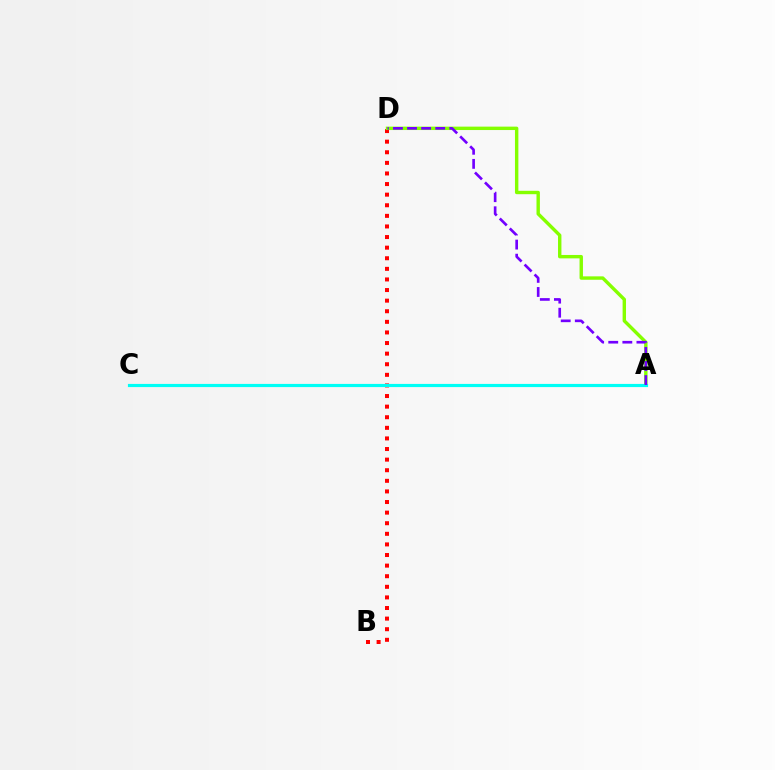{('B', 'D'): [{'color': '#ff0000', 'line_style': 'dotted', 'thickness': 2.88}], ('A', 'D'): [{'color': '#84ff00', 'line_style': 'solid', 'thickness': 2.45}, {'color': '#7200ff', 'line_style': 'dashed', 'thickness': 1.91}], ('A', 'C'): [{'color': '#00fff6', 'line_style': 'solid', 'thickness': 2.28}]}